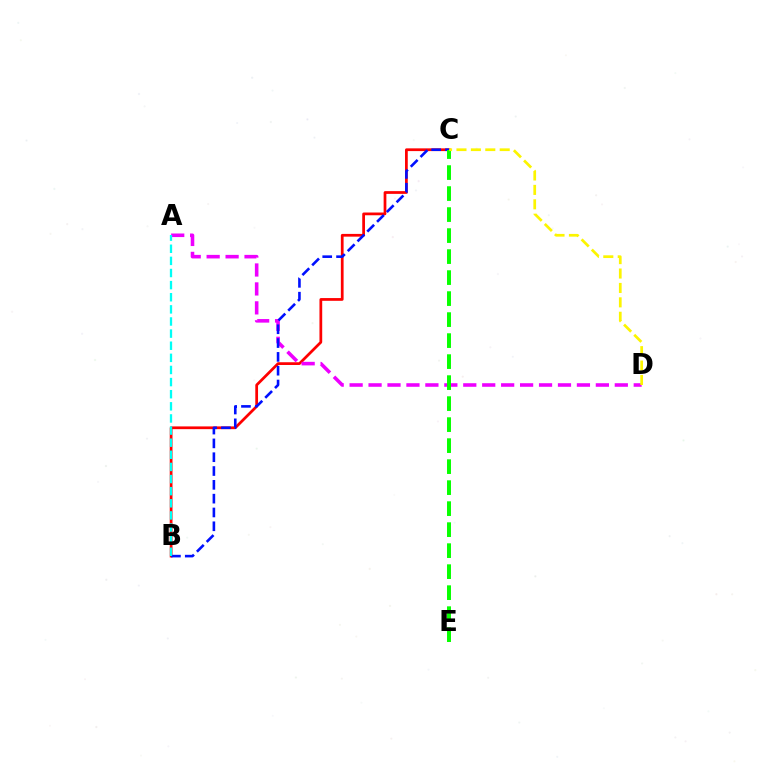{('B', 'C'): [{'color': '#ff0000', 'line_style': 'solid', 'thickness': 1.98}, {'color': '#0010ff', 'line_style': 'dashed', 'thickness': 1.88}], ('A', 'D'): [{'color': '#ee00ff', 'line_style': 'dashed', 'thickness': 2.57}], ('A', 'B'): [{'color': '#00fff6', 'line_style': 'dashed', 'thickness': 1.65}], ('C', 'E'): [{'color': '#08ff00', 'line_style': 'dashed', 'thickness': 2.85}], ('C', 'D'): [{'color': '#fcf500', 'line_style': 'dashed', 'thickness': 1.96}]}